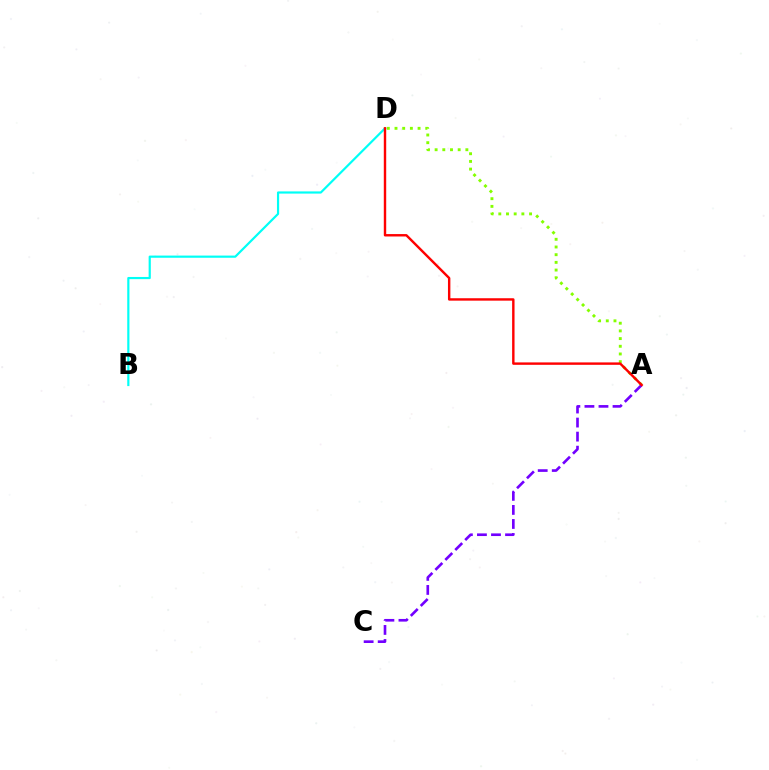{('A', 'D'): [{'color': '#84ff00', 'line_style': 'dotted', 'thickness': 2.09}, {'color': '#ff0000', 'line_style': 'solid', 'thickness': 1.74}], ('A', 'C'): [{'color': '#7200ff', 'line_style': 'dashed', 'thickness': 1.91}], ('B', 'D'): [{'color': '#00fff6', 'line_style': 'solid', 'thickness': 1.57}]}